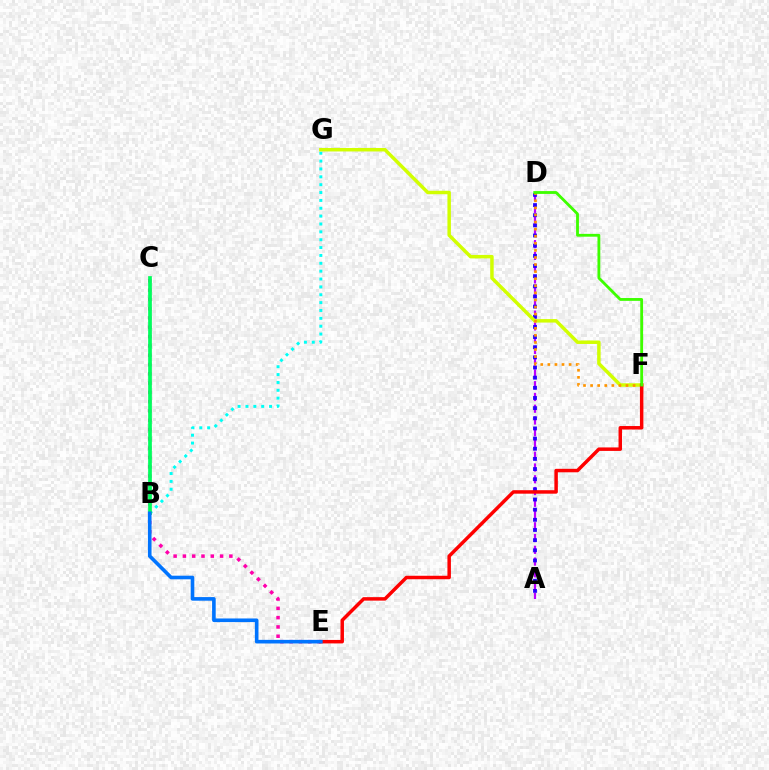{('B', 'G'): [{'color': '#00fff6', 'line_style': 'dotted', 'thickness': 2.14}], ('A', 'D'): [{'color': '#b900ff', 'line_style': 'dashed', 'thickness': 1.6}, {'color': '#2500ff', 'line_style': 'dotted', 'thickness': 2.76}], ('C', 'E'): [{'color': '#ff00ac', 'line_style': 'dotted', 'thickness': 2.53}], ('B', 'C'): [{'color': '#00ff5c', 'line_style': 'solid', 'thickness': 2.67}], ('F', 'G'): [{'color': '#d1ff00', 'line_style': 'solid', 'thickness': 2.5}], ('D', 'F'): [{'color': '#ff9400', 'line_style': 'dotted', 'thickness': 1.92}, {'color': '#3dff00', 'line_style': 'solid', 'thickness': 2.03}], ('E', 'F'): [{'color': '#ff0000', 'line_style': 'solid', 'thickness': 2.5}], ('B', 'E'): [{'color': '#0074ff', 'line_style': 'solid', 'thickness': 2.6}]}